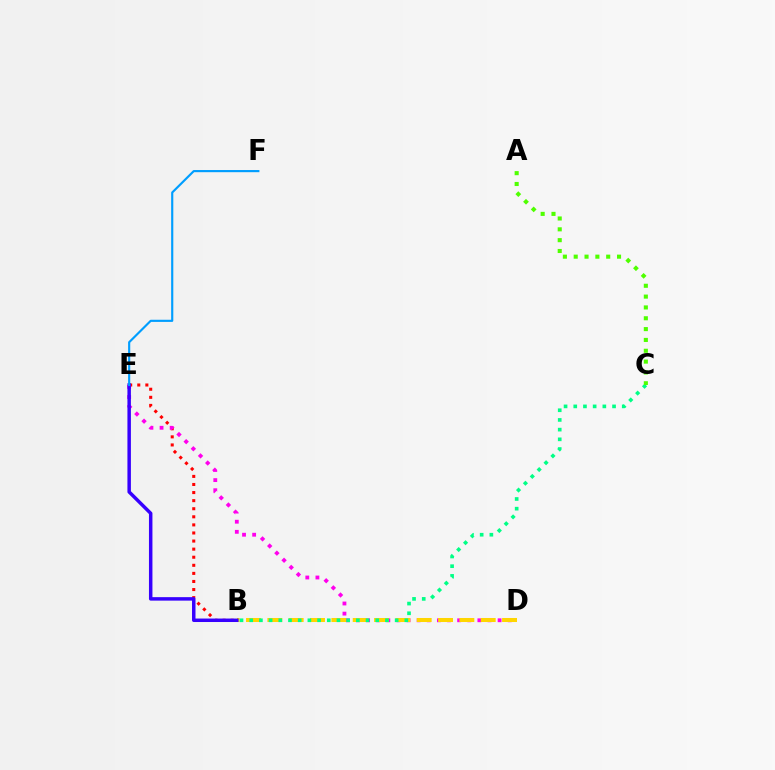{('B', 'E'): [{'color': '#ff0000', 'line_style': 'dotted', 'thickness': 2.2}, {'color': '#3700ff', 'line_style': 'solid', 'thickness': 2.5}], ('D', 'E'): [{'color': '#ff00ed', 'line_style': 'dotted', 'thickness': 2.75}], ('B', 'D'): [{'color': '#ffd500', 'line_style': 'dashed', 'thickness': 2.9}], ('B', 'C'): [{'color': '#00ff86', 'line_style': 'dotted', 'thickness': 2.63}], ('A', 'C'): [{'color': '#4fff00', 'line_style': 'dotted', 'thickness': 2.94}], ('E', 'F'): [{'color': '#009eff', 'line_style': 'solid', 'thickness': 1.55}]}